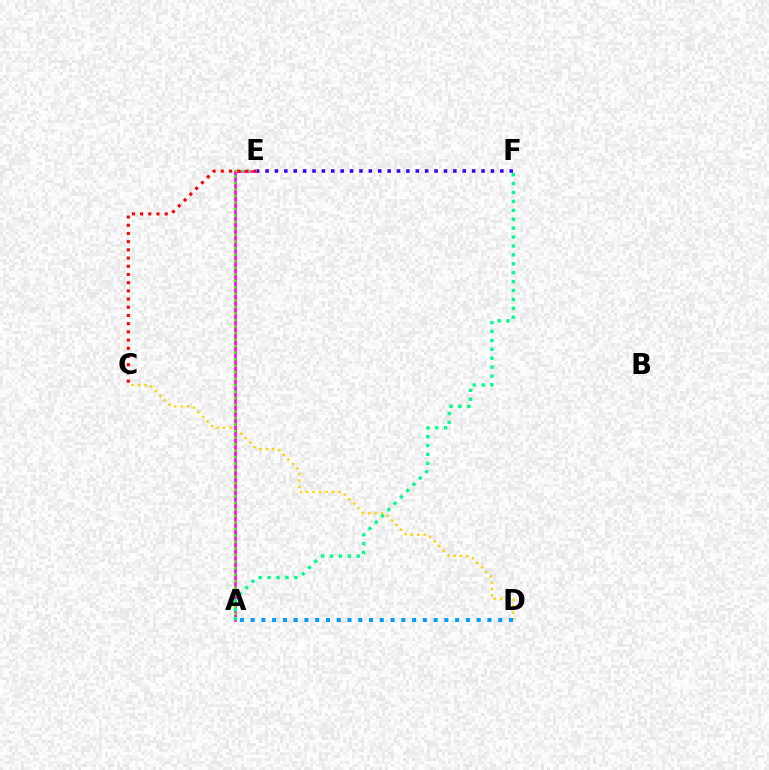{('C', 'D'): [{'color': '#ffd500', 'line_style': 'dotted', 'thickness': 1.75}], ('A', 'D'): [{'color': '#009eff', 'line_style': 'dotted', 'thickness': 2.92}], ('A', 'E'): [{'color': '#ff00ed', 'line_style': 'solid', 'thickness': 1.89}, {'color': '#4fff00', 'line_style': 'dotted', 'thickness': 1.77}], ('E', 'F'): [{'color': '#3700ff', 'line_style': 'dotted', 'thickness': 2.55}], ('C', 'E'): [{'color': '#ff0000', 'line_style': 'dotted', 'thickness': 2.23}], ('A', 'F'): [{'color': '#00ff86', 'line_style': 'dotted', 'thickness': 2.42}]}